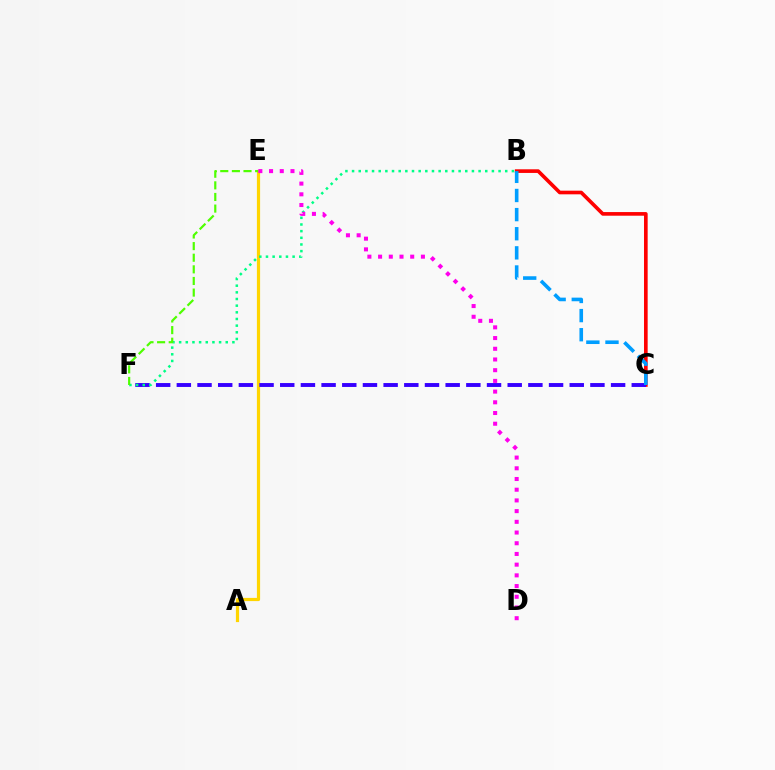{('B', 'C'): [{'color': '#ff0000', 'line_style': 'solid', 'thickness': 2.62}, {'color': '#009eff', 'line_style': 'dashed', 'thickness': 2.6}], ('A', 'E'): [{'color': '#ffd500', 'line_style': 'solid', 'thickness': 2.3}], ('C', 'F'): [{'color': '#3700ff', 'line_style': 'dashed', 'thickness': 2.81}], ('B', 'F'): [{'color': '#00ff86', 'line_style': 'dotted', 'thickness': 1.81}], ('E', 'F'): [{'color': '#4fff00', 'line_style': 'dashed', 'thickness': 1.58}], ('D', 'E'): [{'color': '#ff00ed', 'line_style': 'dotted', 'thickness': 2.91}]}